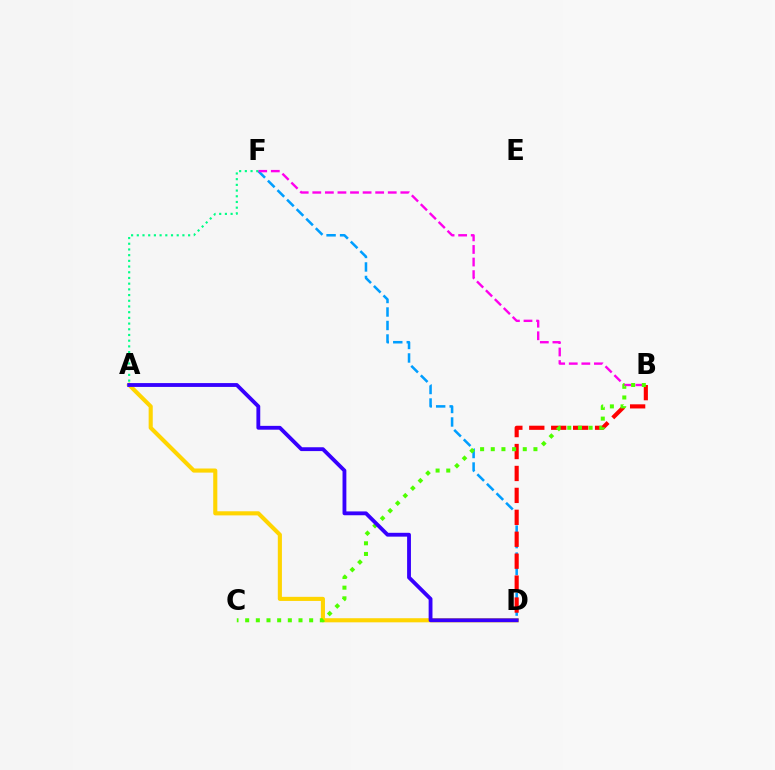{('D', 'F'): [{'color': '#009eff', 'line_style': 'dashed', 'thickness': 1.83}], ('B', 'F'): [{'color': '#ff00ed', 'line_style': 'dashed', 'thickness': 1.71}], ('B', 'D'): [{'color': '#ff0000', 'line_style': 'dashed', 'thickness': 2.98}], ('A', 'D'): [{'color': '#ffd500', 'line_style': 'solid', 'thickness': 2.96}, {'color': '#3700ff', 'line_style': 'solid', 'thickness': 2.76}], ('B', 'C'): [{'color': '#4fff00', 'line_style': 'dotted', 'thickness': 2.9}], ('A', 'F'): [{'color': '#00ff86', 'line_style': 'dotted', 'thickness': 1.55}]}